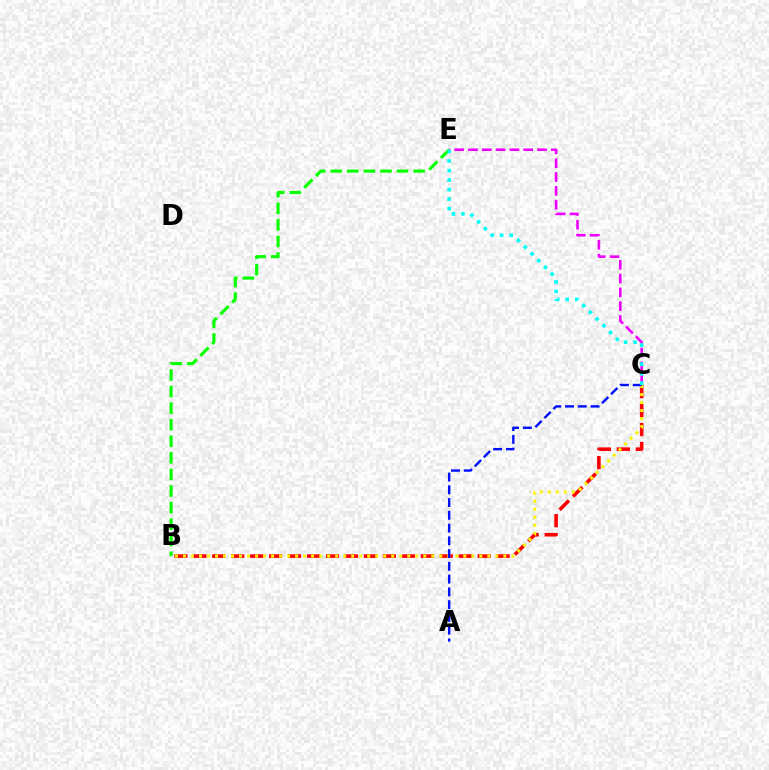{('B', 'C'): [{'color': '#ff0000', 'line_style': 'dashed', 'thickness': 2.58}, {'color': '#fcf500', 'line_style': 'dotted', 'thickness': 2.18}], ('B', 'E'): [{'color': '#08ff00', 'line_style': 'dashed', 'thickness': 2.25}], ('A', 'C'): [{'color': '#0010ff', 'line_style': 'dashed', 'thickness': 1.73}], ('C', 'E'): [{'color': '#ee00ff', 'line_style': 'dashed', 'thickness': 1.88}, {'color': '#00fff6', 'line_style': 'dotted', 'thickness': 2.59}]}